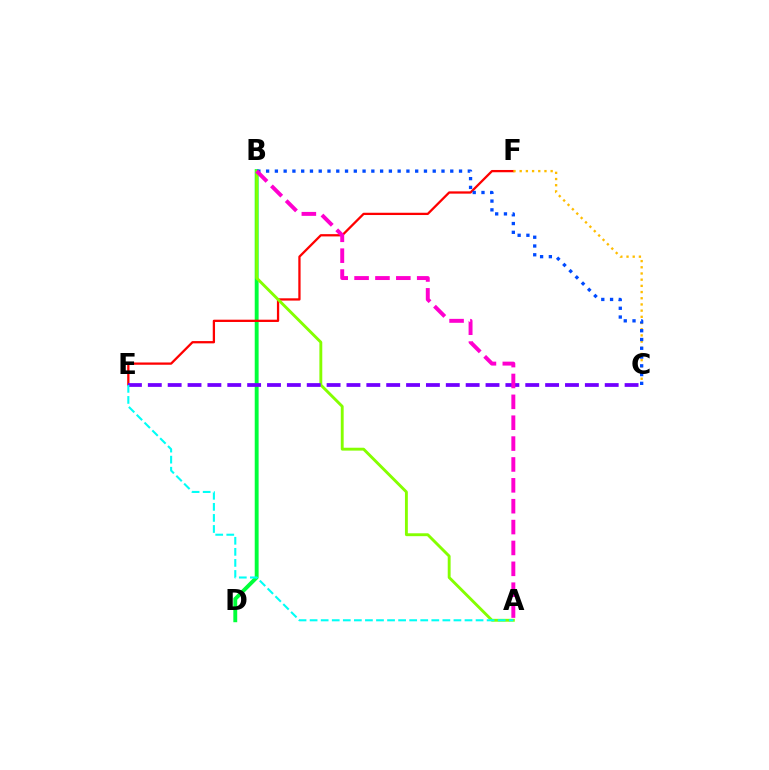{('B', 'D'): [{'color': '#00ff39', 'line_style': 'solid', 'thickness': 2.8}], ('E', 'F'): [{'color': '#ff0000', 'line_style': 'solid', 'thickness': 1.64}], ('A', 'B'): [{'color': '#84ff00', 'line_style': 'solid', 'thickness': 2.08}, {'color': '#ff00cf', 'line_style': 'dashed', 'thickness': 2.84}], ('C', 'F'): [{'color': '#ffbd00', 'line_style': 'dotted', 'thickness': 1.68}], ('C', 'E'): [{'color': '#7200ff', 'line_style': 'dashed', 'thickness': 2.7}], ('B', 'C'): [{'color': '#004bff', 'line_style': 'dotted', 'thickness': 2.38}], ('A', 'E'): [{'color': '#00fff6', 'line_style': 'dashed', 'thickness': 1.5}]}